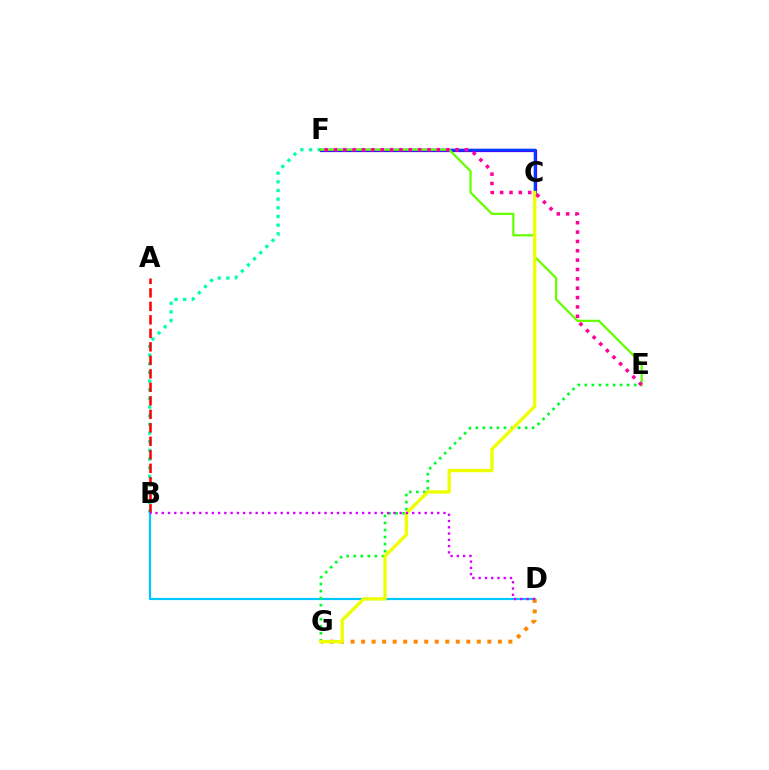{('B', 'F'): [{'color': '#00ffaf', 'line_style': 'dotted', 'thickness': 2.36}], ('A', 'B'): [{'color': '#ff0000', 'line_style': 'dashed', 'thickness': 1.83}], ('B', 'D'): [{'color': '#00c7ff', 'line_style': 'solid', 'thickness': 1.57}, {'color': '#d600ff', 'line_style': 'dotted', 'thickness': 1.7}], ('E', 'G'): [{'color': '#00ff27', 'line_style': 'dotted', 'thickness': 1.91}], ('C', 'F'): [{'color': '#4f00ff', 'line_style': 'solid', 'thickness': 2.34}, {'color': '#003fff', 'line_style': 'solid', 'thickness': 1.75}], ('D', 'G'): [{'color': '#ff8800', 'line_style': 'dotted', 'thickness': 2.86}], ('E', 'F'): [{'color': '#66ff00', 'line_style': 'solid', 'thickness': 1.61}, {'color': '#ff00a0', 'line_style': 'dotted', 'thickness': 2.54}], ('C', 'G'): [{'color': '#eeff00', 'line_style': 'solid', 'thickness': 2.4}]}